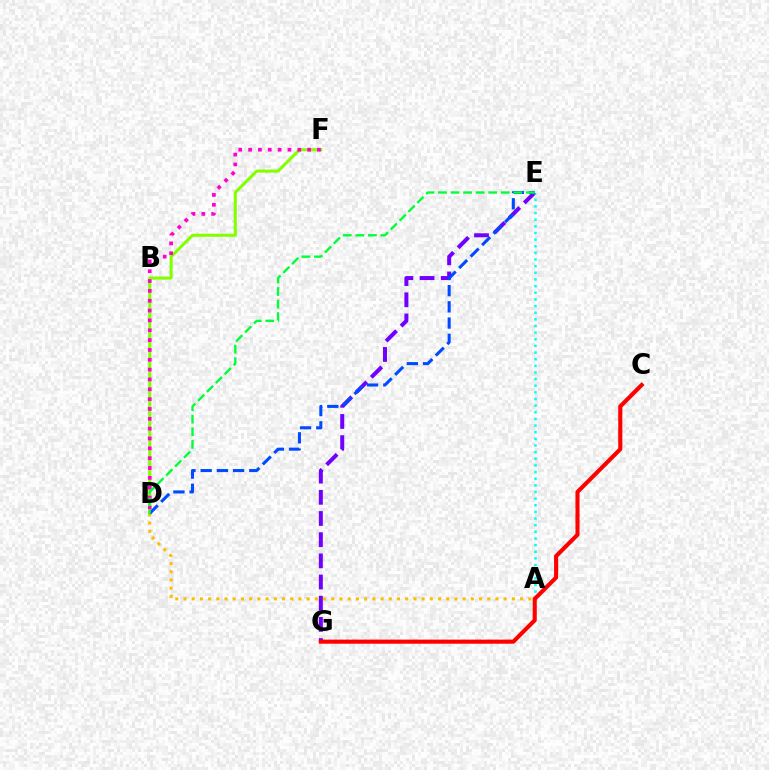{('A', 'D'): [{'color': '#ffbd00', 'line_style': 'dotted', 'thickness': 2.23}], ('E', 'G'): [{'color': '#7200ff', 'line_style': 'dashed', 'thickness': 2.88}], ('D', 'F'): [{'color': '#84ff00', 'line_style': 'solid', 'thickness': 2.2}, {'color': '#ff00cf', 'line_style': 'dotted', 'thickness': 2.67}], ('A', 'E'): [{'color': '#00fff6', 'line_style': 'dotted', 'thickness': 1.8}], ('D', 'E'): [{'color': '#004bff', 'line_style': 'dashed', 'thickness': 2.2}, {'color': '#00ff39', 'line_style': 'dashed', 'thickness': 1.7}], ('C', 'G'): [{'color': '#ff0000', 'line_style': 'solid', 'thickness': 2.95}]}